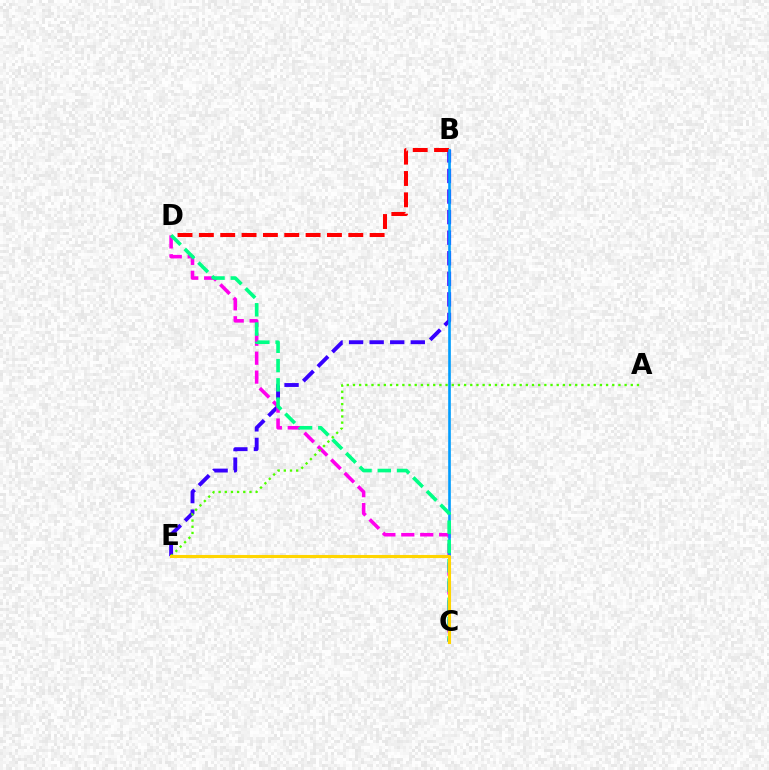{('B', 'E'): [{'color': '#3700ff', 'line_style': 'dashed', 'thickness': 2.79}], ('B', 'D'): [{'color': '#ff0000', 'line_style': 'dashed', 'thickness': 2.9}], ('C', 'D'): [{'color': '#ff00ed', 'line_style': 'dashed', 'thickness': 2.57}, {'color': '#00ff86', 'line_style': 'dashed', 'thickness': 2.62}], ('B', 'C'): [{'color': '#009eff', 'line_style': 'solid', 'thickness': 1.91}], ('A', 'E'): [{'color': '#4fff00', 'line_style': 'dotted', 'thickness': 1.68}], ('C', 'E'): [{'color': '#ffd500', 'line_style': 'solid', 'thickness': 2.21}]}